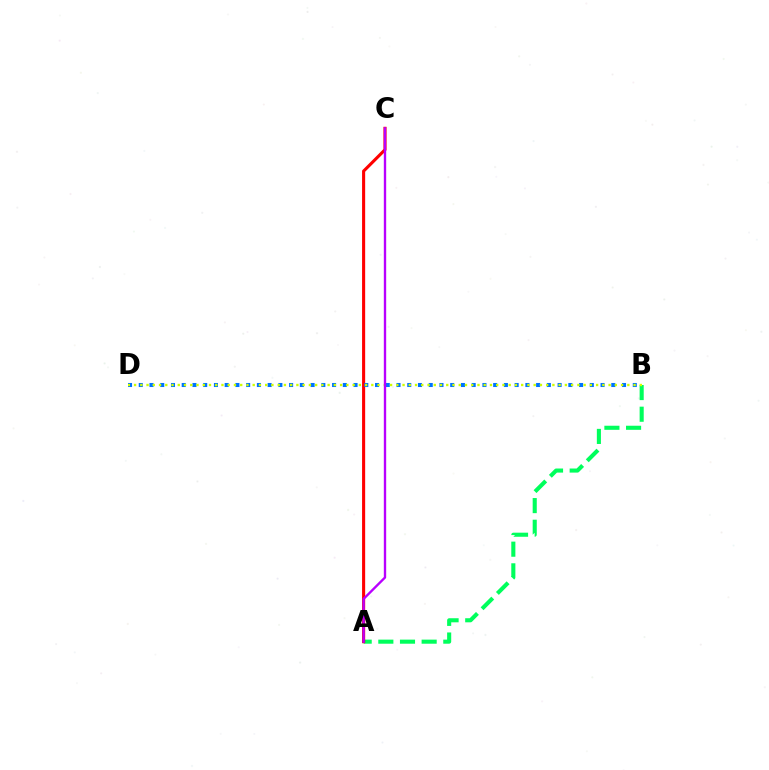{('A', 'B'): [{'color': '#00ff5c', 'line_style': 'dashed', 'thickness': 2.94}], ('A', 'C'): [{'color': '#ff0000', 'line_style': 'solid', 'thickness': 2.23}, {'color': '#b900ff', 'line_style': 'solid', 'thickness': 1.7}], ('B', 'D'): [{'color': '#0074ff', 'line_style': 'dotted', 'thickness': 2.92}, {'color': '#d1ff00', 'line_style': 'dotted', 'thickness': 1.7}]}